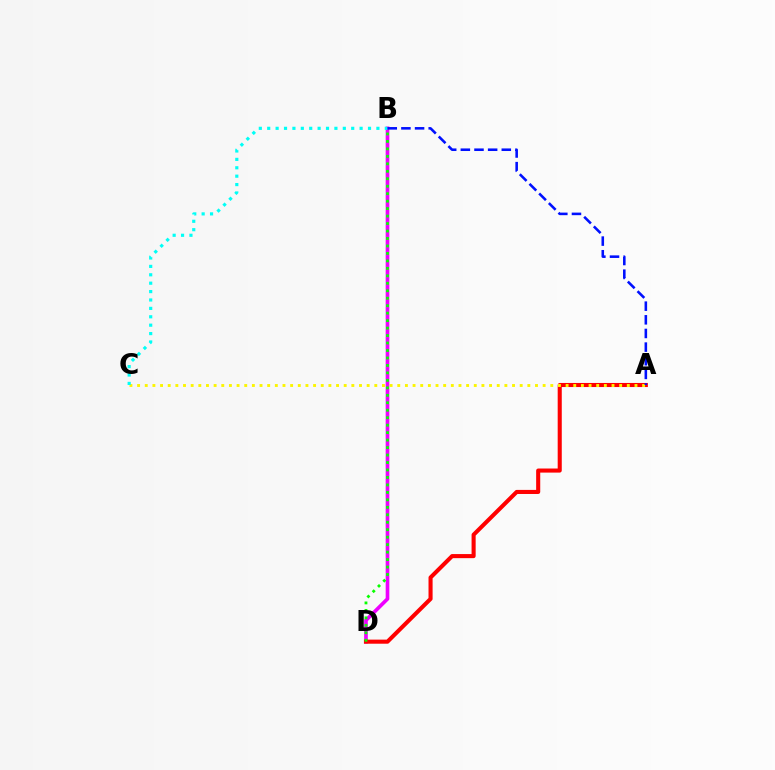{('B', 'D'): [{'color': '#ee00ff', 'line_style': 'solid', 'thickness': 2.63}, {'color': '#08ff00', 'line_style': 'dotted', 'thickness': 2.03}], ('A', 'D'): [{'color': '#ff0000', 'line_style': 'solid', 'thickness': 2.94}], ('A', 'C'): [{'color': '#fcf500', 'line_style': 'dotted', 'thickness': 2.08}], ('B', 'C'): [{'color': '#00fff6', 'line_style': 'dotted', 'thickness': 2.28}], ('A', 'B'): [{'color': '#0010ff', 'line_style': 'dashed', 'thickness': 1.85}]}